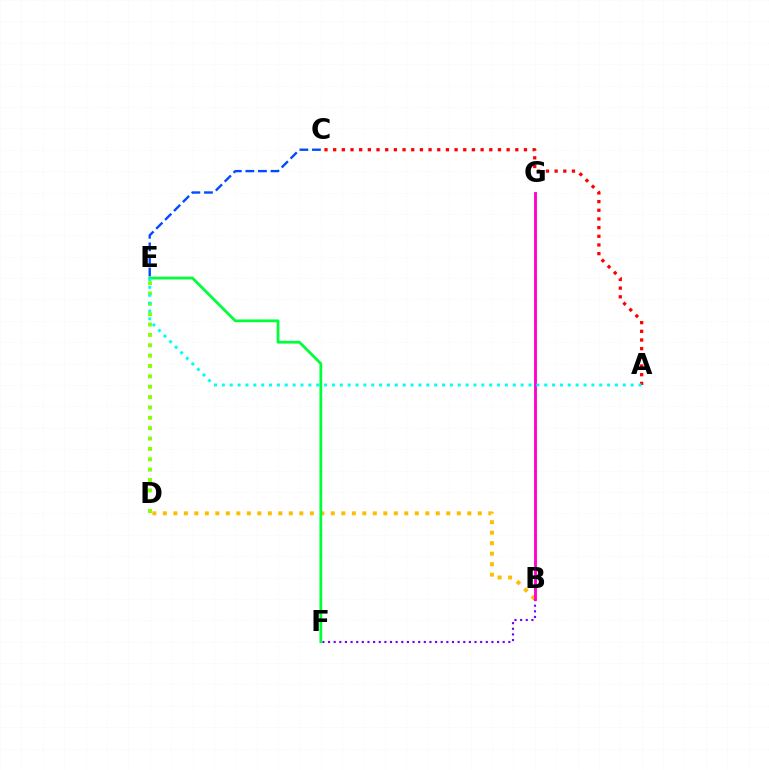{('B', 'D'): [{'color': '#ffbd00', 'line_style': 'dotted', 'thickness': 2.85}], ('B', 'F'): [{'color': '#7200ff', 'line_style': 'dotted', 'thickness': 1.53}], ('C', 'E'): [{'color': '#004bff', 'line_style': 'dashed', 'thickness': 1.71}], ('B', 'G'): [{'color': '#ff00cf', 'line_style': 'solid', 'thickness': 2.06}], ('A', 'C'): [{'color': '#ff0000', 'line_style': 'dotted', 'thickness': 2.36}], ('E', 'F'): [{'color': '#00ff39', 'line_style': 'solid', 'thickness': 1.99}], ('D', 'E'): [{'color': '#84ff00', 'line_style': 'dotted', 'thickness': 2.81}], ('A', 'E'): [{'color': '#00fff6', 'line_style': 'dotted', 'thickness': 2.14}]}